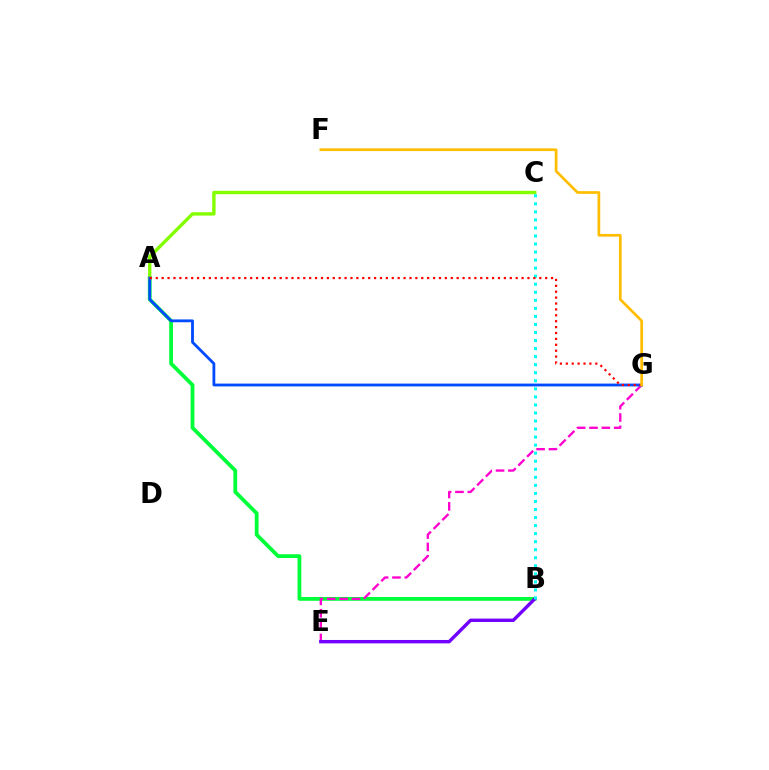{('A', 'B'): [{'color': '#00ff39', 'line_style': 'solid', 'thickness': 2.72}], ('E', 'G'): [{'color': '#ff00cf', 'line_style': 'dashed', 'thickness': 1.68}], ('A', 'C'): [{'color': '#84ff00', 'line_style': 'solid', 'thickness': 2.44}], ('B', 'E'): [{'color': '#7200ff', 'line_style': 'solid', 'thickness': 2.44}], ('A', 'G'): [{'color': '#004bff', 'line_style': 'solid', 'thickness': 2.02}, {'color': '#ff0000', 'line_style': 'dotted', 'thickness': 1.6}], ('B', 'C'): [{'color': '#00fff6', 'line_style': 'dotted', 'thickness': 2.19}], ('F', 'G'): [{'color': '#ffbd00', 'line_style': 'solid', 'thickness': 1.94}]}